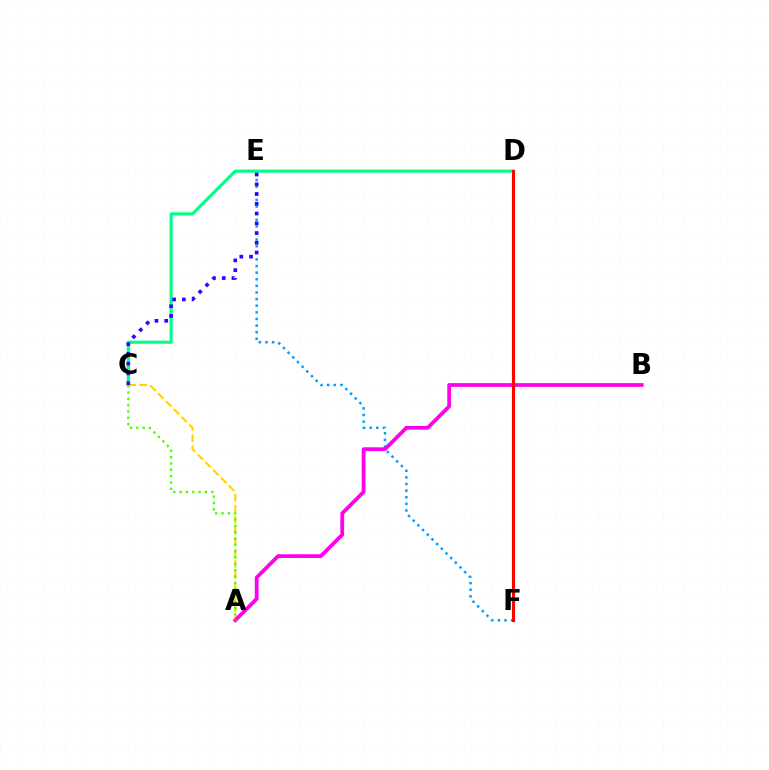{('A', 'C'): [{'color': '#ffd500', 'line_style': 'dashed', 'thickness': 1.5}, {'color': '#4fff00', 'line_style': 'dotted', 'thickness': 1.72}], ('E', 'F'): [{'color': '#009eff', 'line_style': 'dotted', 'thickness': 1.8}], ('C', 'D'): [{'color': '#00ff86', 'line_style': 'solid', 'thickness': 2.25}], ('A', 'B'): [{'color': '#ff00ed', 'line_style': 'solid', 'thickness': 2.71}], ('C', 'E'): [{'color': '#3700ff', 'line_style': 'dotted', 'thickness': 2.65}], ('D', 'F'): [{'color': '#ff0000', 'line_style': 'solid', 'thickness': 2.22}]}